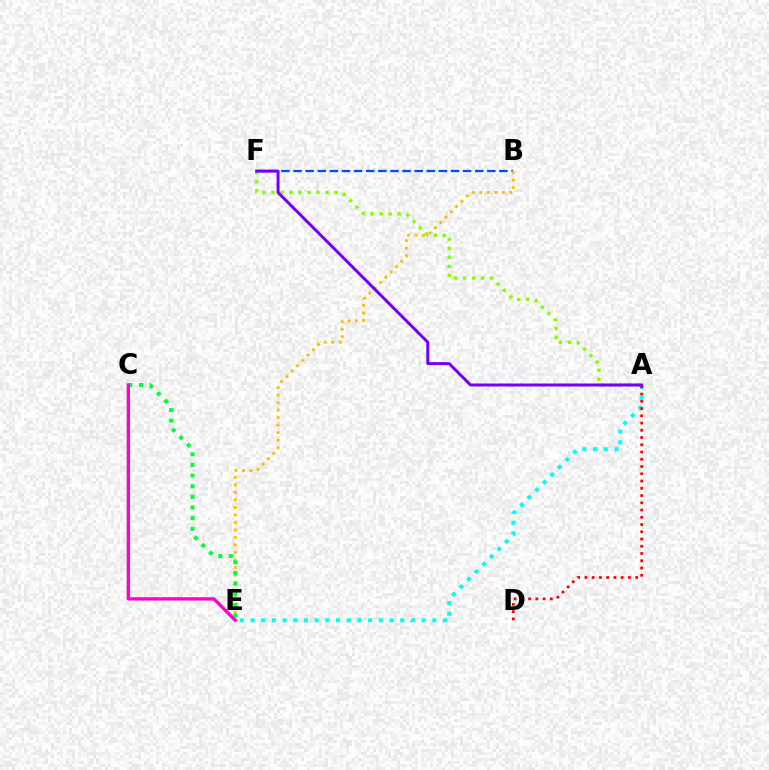{('A', 'F'): [{'color': '#84ff00', 'line_style': 'dotted', 'thickness': 2.45}, {'color': '#7200ff', 'line_style': 'solid', 'thickness': 2.14}], ('B', 'F'): [{'color': '#004bff', 'line_style': 'dashed', 'thickness': 1.65}], ('A', 'E'): [{'color': '#00fff6', 'line_style': 'dotted', 'thickness': 2.91}], ('A', 'D'): [{'color': '#ff0000', 'line_style': 'dotted', 'thickness': 1.97}], ('B', 'E'): [{'color': '#ffbd00', 'line_style': 'dotted', 'thickness': 2.04}], ('C', 'E'): [{'color': '#00ff39', 'line_style': 'dotted', 'thickness': 2.89}, {'color': '#ff00cf', 'line_style': 'solid', 'thickness': 2.4}]}